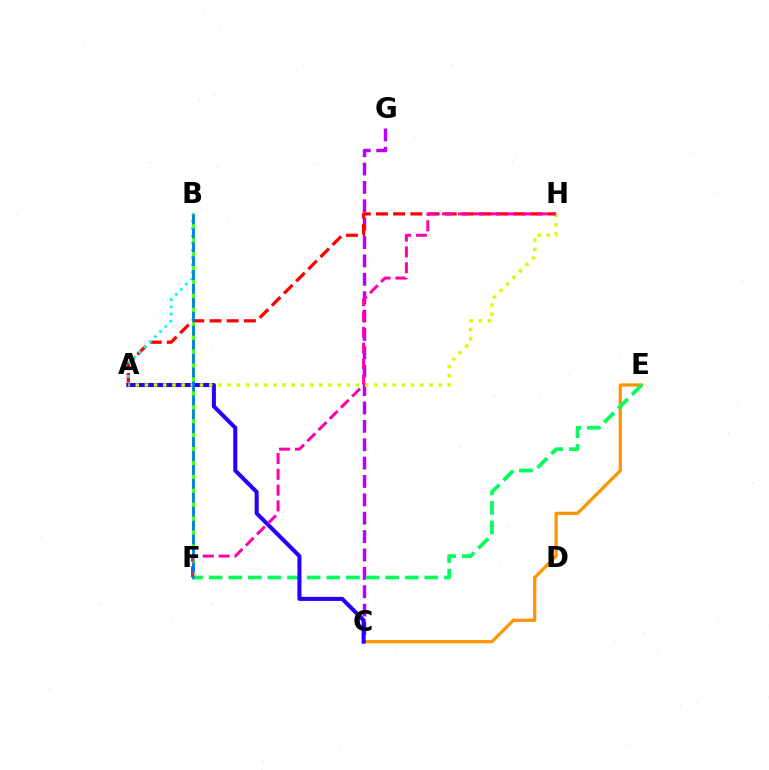{('B', 'F'): [{'color': '#3dff00', 'line_style': 'solid', 'thickness': 1.98}, {'color': '#0074ff', 'line_style': 'dashed', 'thickness': 1.89}], ('C', 'G'): [{'color': '#b900ff', 'line_style': 'dashed', 'thickness': 2.5}], ('C', 'E'): [{'color': '#ff9400', 'line_style': 'solid', 'thickness': 2.32}], ('A', 'H'): [{'color': '#ff0000', 'line_style': 'dashed', 'thickness': 2.33}, {'color': '#d1ff00', 'line_style': 'dotted', 'thickness': 2.49}], ('A', 'B'): [{'color': '#00fff6', 'line_style': 'dotted', 'thickness': 1.98}], ('E', 'F'): [{'color': '#00ff5c', 'line_style': 'dashed', 'thickness': 2.66}], ('A', 'C'): [{'color': '#2500ff', 'line_style': 'solid', 'thickness': 2.91}], ('F', 'H'): [{'color': '#ff00ac', 'line_style': 'dashed', 'thickness': 2.15}]}